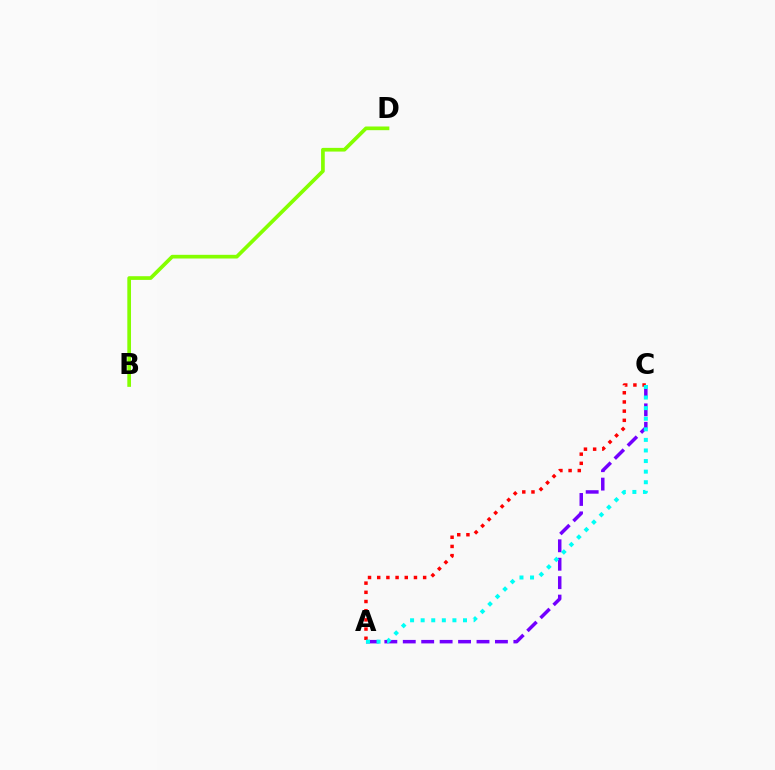{('A', 'C'): [{'color': '#7200ff', 'line_style': 'dashed', 'thickness': 2.5}, {'color': '#ff0000', 'line_style': 'dotted', 'thickness': 2.5}, {'color': '#00fff6', 'line_style': 'dotted', 'thickness': 2.88}], ('B', 'D'): [{'color': '#84ff00', 'line_style': 'solid', 'thickness': 2.66}]}